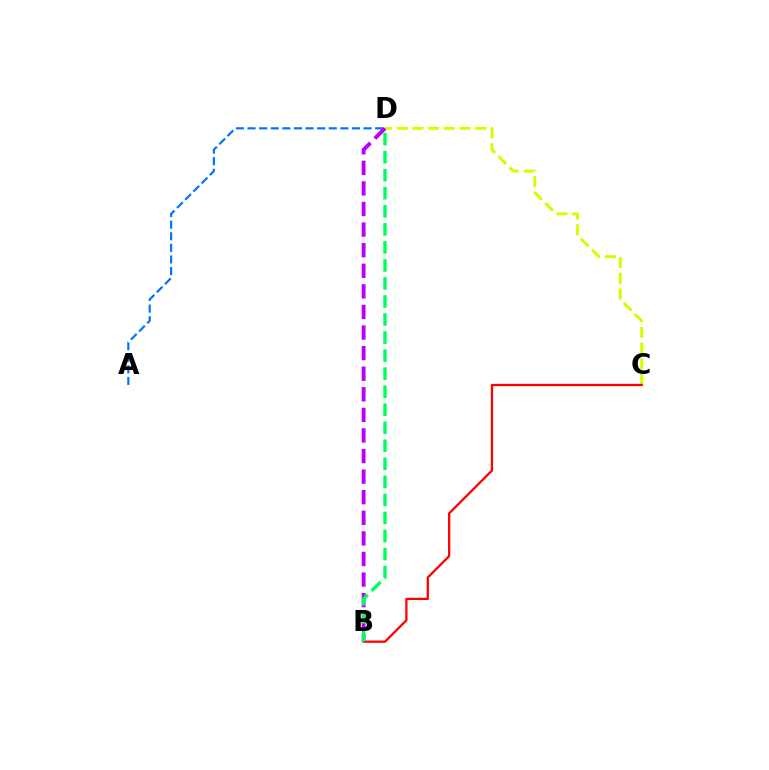{('C', 'D'): [{'color': '#d1ff00', 'line_style': 'dashed', 'thickness': 2.14}], ('A', 'D'): [{'color': '#0074ff', 'line_style': 'dashed', 'thickness': 1.58}], ('B', 'C'): [{'color': '#ff0000', 'line_style': 'solid', 'thickness': 1.64}], ('B', 'D'): [{'color': '#b900ff', 'line_style': 'dashed', 'thickness': 2.8}, {'color': '#00ff5c', 'line_style': 'dashed', 'thickness': 2.45}]}